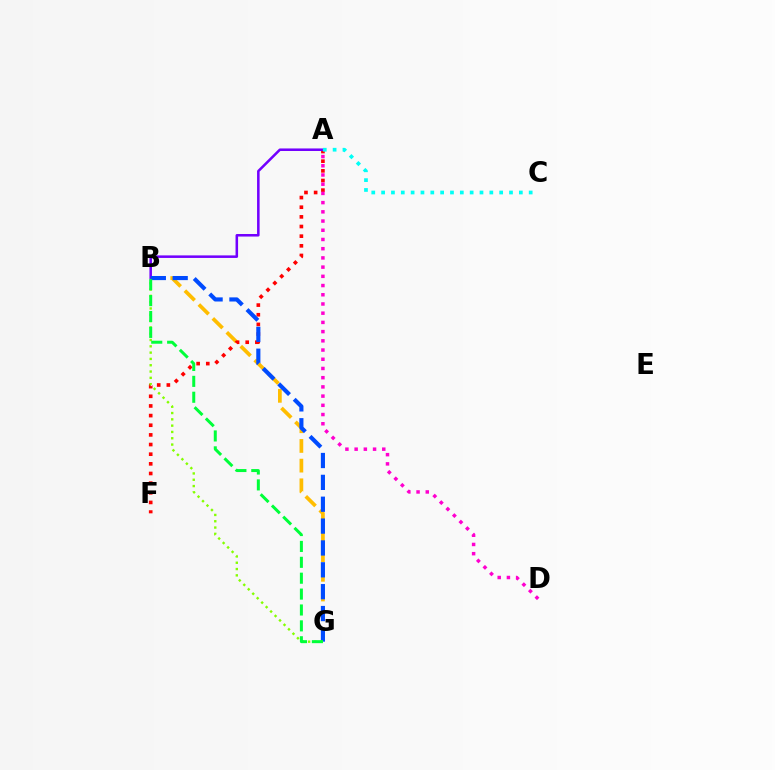{('B', 'G'): [{'color': '#ffbd00', 'line_style': 'dashed', 'thickness': 2.67}, {'color': '#004bff', 'line_style': 'dashed', 'thickness': 2.97}, {'color': '#84ff00', 'line_style': 'dotted', 'thickness': 1.71}, {'color': '#00ff39', 'line_style': 'dashed', 'thickness': 2.16}], ('A', 'F'): [{'color': '#ff0000', 'line_style': 'dotted', 'thickness': 2.62}], ('A', 'D'): [{'color': '#ff00cf', 'line_style': 'dotted', 'thickness': 2.5}], ('A', 'B'): [{'color': '#7200ff', 'line_style': 'solid', 'thickness': 1.83}], ('A', 'C'): [{'color': '#00fff6', 'line_style': 'dotted', 'thickness': 2.67}]}